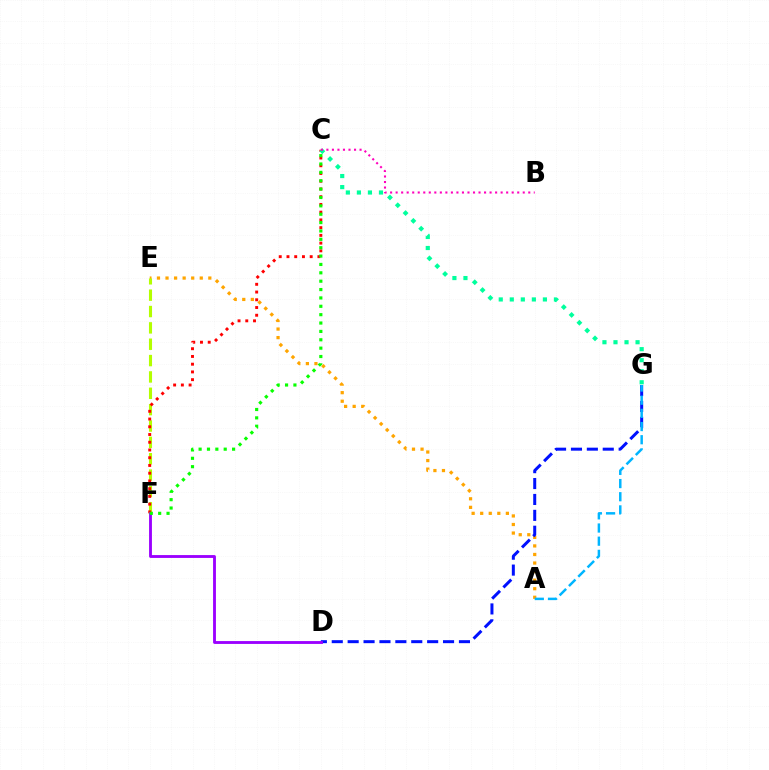{('A', 'E'): [{'color': '#ffa500', 'line_style': 'dotted', 'thickness': 2.33}], ('E', 'F'): [{'color': '#b3ff00', 'line_style': 'dashed', 'thickness': 2.22}], ('D', 'G'): [{'color': '#0010ff', 'line_style': 'dashed', 'thickness': 2.16}], ('A', 'G'): [{'color': '#00b5ff', 'line_style': 'dashed', 'thickness': 1.79}], ('C', 'F'): [{'color': '#ff0000', 'line_style': 'dotted', 'thickness': 2.1}, {'color': '#08ff00', 'line_style': 'dotted', 'thickness': 2.27}], ('C', 'G'): [{'color': '#00ff9d', 'line_style': 'dotted', 'thickness': 3.0}], ('B', 'C'): [{'color': '#ff00bd', 'line_style': 'dotted', 'thickness': 1.5}], ('D', 'F'): [{'color': '#9b00ff', 'line_style': 'solid', 'thickness': 2.05}]}